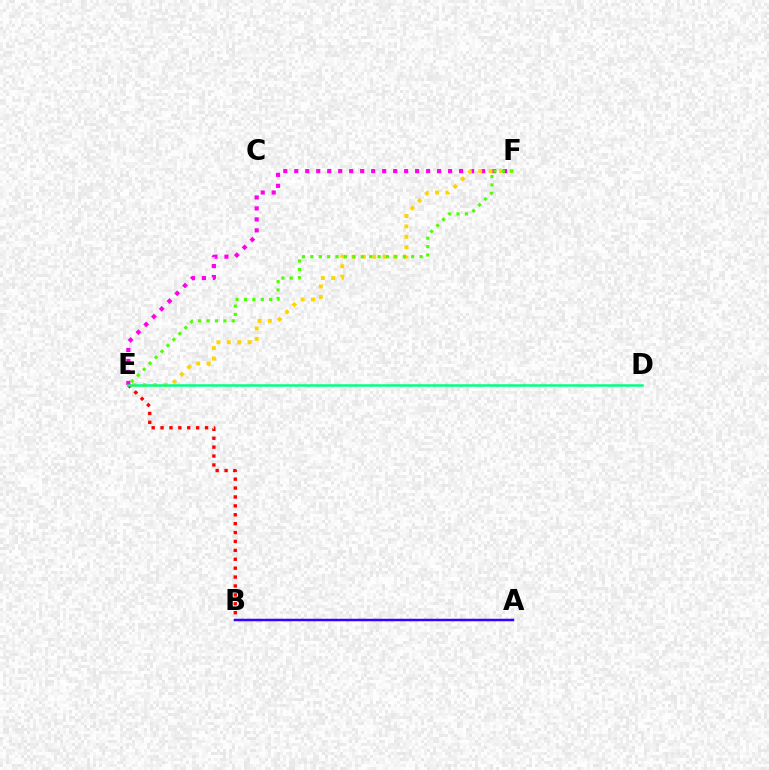{('A', 'B'): [{'color': '#009eff', 'line_style': 'solid', 'thickness': 1.51}, {'color': '#3700ff', 'line_style': 'solid', 'thickness': 1.77}], ('E', 'F'): [{'color': '#ff00ed', 'line_style': 'dotted', 'thickness': 2.99}, {'color': '#ffd500', 'line_style': 'dotted', 'thickness': 2.83}, {'color': '#4fff00', 'line_style': 'dotted', 'thickness': 2.28}], ('B', 'E'): [{'color': '#ff0000', 'line_style': 'dotted', 'thickness': 2.42}], ('D', 'E'): [{'color': '#00ff86', 'line_style': 'solid', 'thickness': 1.8}]}